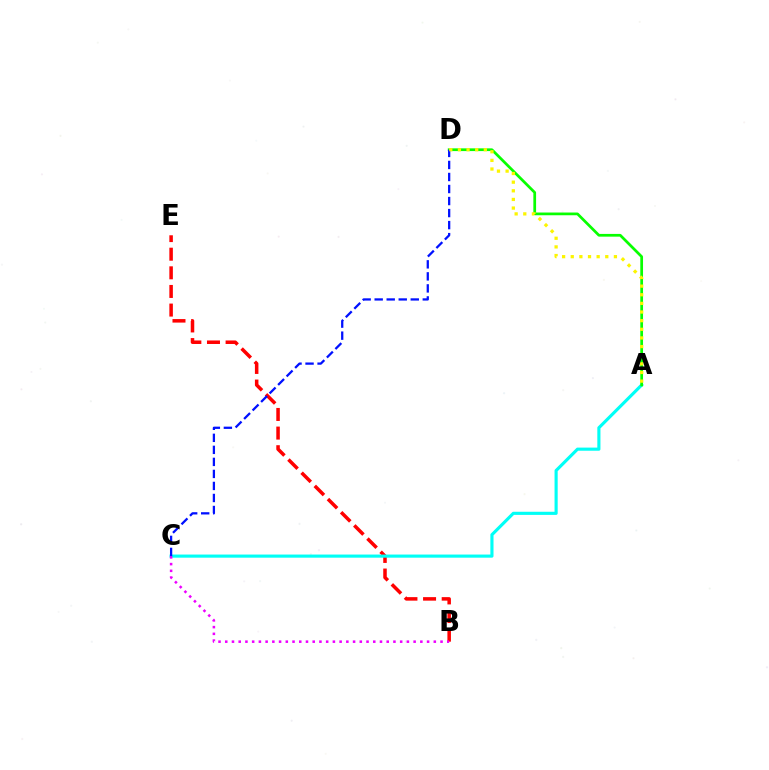{('B', 'E'): [{'color': '#ff0000', 'line_style': 'dashed', 'thickness': 2.53}], ('A', 'C'): [{'color': '#00fff6', 'line_style': 'solid', 'thickness': 2.26}], ('A', 'D'): [{'color': '#08ff00', 'line_style': 'solid', 'thickness': 1.97}, {'color': '#fcf500', 'line_style': 'dotted', 'thickness': 2.35}], ('B', 'C'): [{'color': '#ee00ff', 'line_style': 'dotted', 'thickness': 1.83}], ('C', 'D'): [{'color': '#0010ff', 'line_style': 'dashed', 'thickness': 1.63}]}